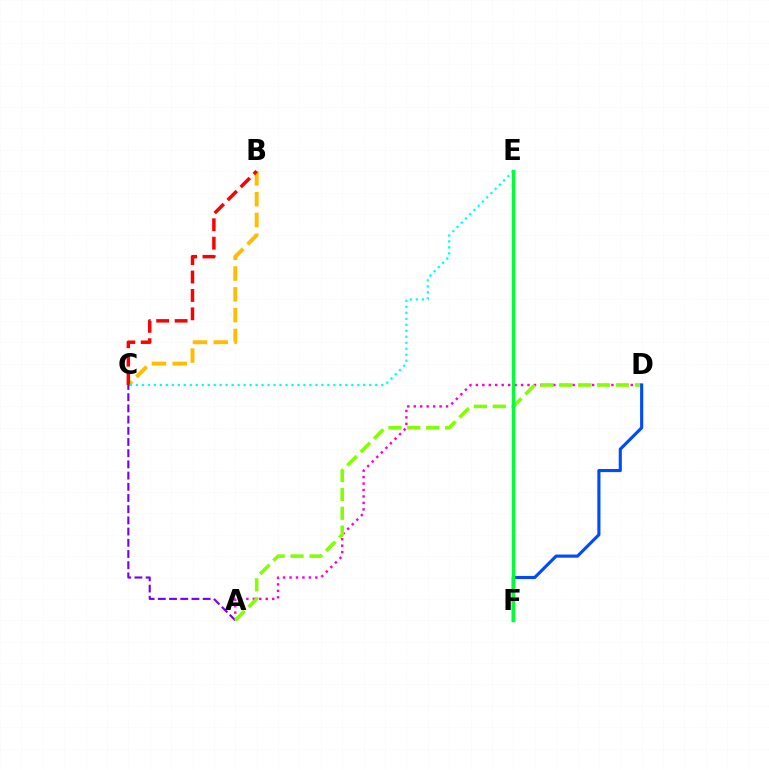{('B', 'C'): [{'color': '#ffbd00', 'line_style': 'dashed', 'thickness': 2.83}, {'color': '#ff0000', 'line_style': 'dashed', 'thickness': 2.5}], ('A', 'D'): [{'color': '#ff00cf', 'line_style': 'dotted', 'thickness': 1.75}, {'color': '#84ff00', 'line_style': 'dashed', 'thickness': 2.56}], ('C', 'E'): [{'color': '#00fff6', 'line_style': 'dotted', 'thickness': 1.63}], ('A', 'C'): [{'color': '#7200ff', 'line_style': 'dashed', 'thickness': 1.52}], ('D', 'F'): [{'color': '#004bff', 'line_style': 'solid', 'thickness': 2.25}], ('E', 'F'): [{'color': '#00ff39', 'line_style': 'solid', 'thickness': 2.5}]}